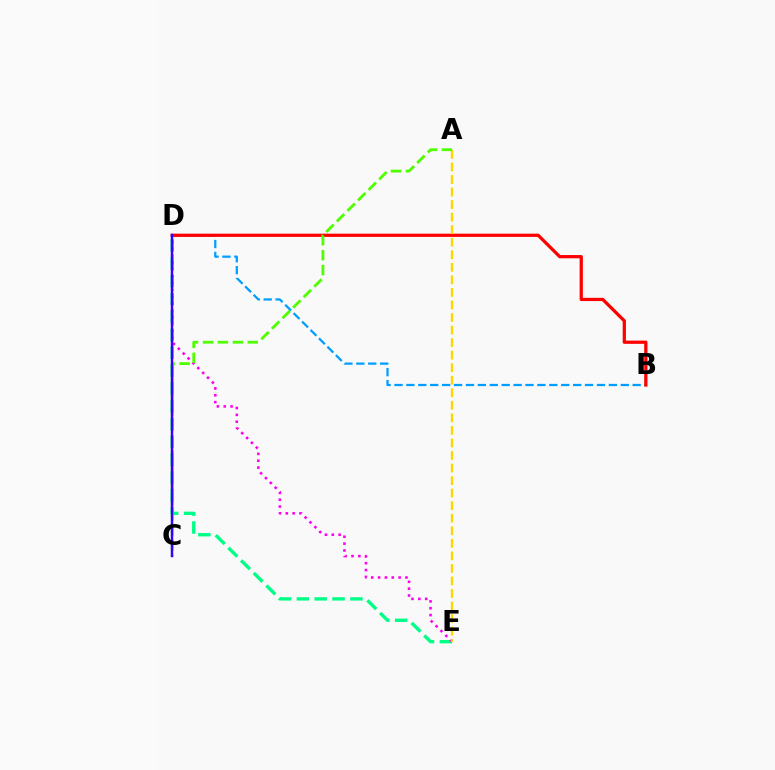{('D', 'E'): [{'color': '#00ff86', 'line_style': 'dashed', 'thickness': 2.42}, {'color': '#ff00ed', 'line_style': 'dotted', 'thickness': 1.86}], ('B', 'D'): [{'color': '#009eff', 'line_style': 'dashed', 'thickness': 1.62}, {'color': '#ff0000', 'line_style': 'solid', 'thickness': 2.34}], ('A', 'E'): [{'color': '#ffd500', 'line_style': 'dashed', 'thickness': 1.7}], ('A', 'C'): [{'color': '#4fff00', 'line_style': 'dashed', 'thickness': 2.03}], ('C', 'D'): [{'color': '#3700ff', 'line_style': 'solid', 'thickness': 1.77}]}